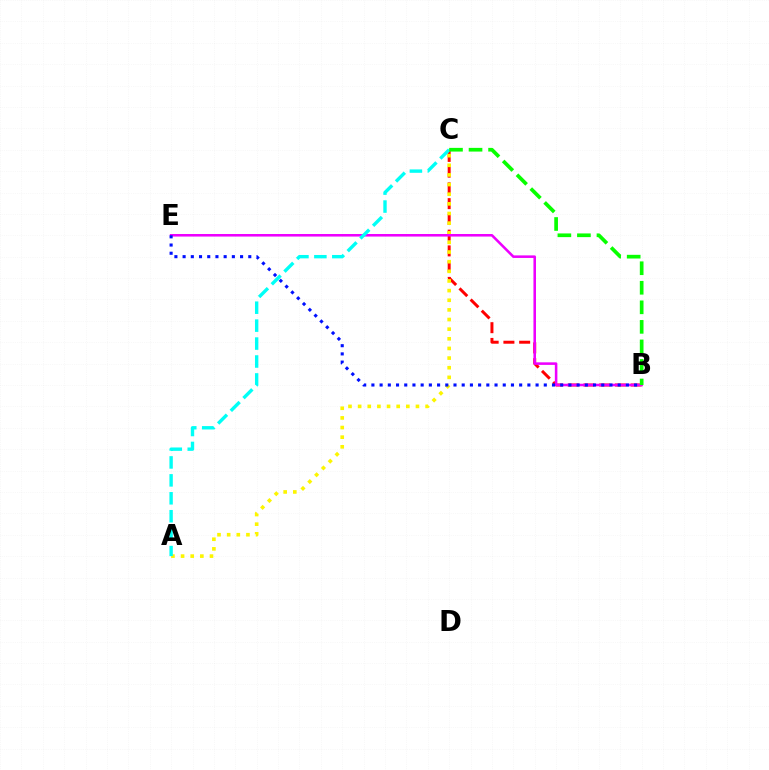{('B', 'C'): [{'color': '#ff0000', 'line_style': 'dashed', 'thickness': 2.14}, {'color': '#08ff00', 'line_style': 'dashed', 'thickness': 2.66}], ('A', 'C'): [{'color': '#fcf500', 'line_style': 'dotted', 'thickness': 2.62}, {'color': '#00fff6', 'line_style': 'dashed', 'thickness': 2.44}], ('B', 'E'): [{'color': '#ee00ff', 'line_style': 'solid', 'thickness': 1.84}, {'color': '#0010ff', 'line_style': 'dotted', 'thickness': 2.23}]}